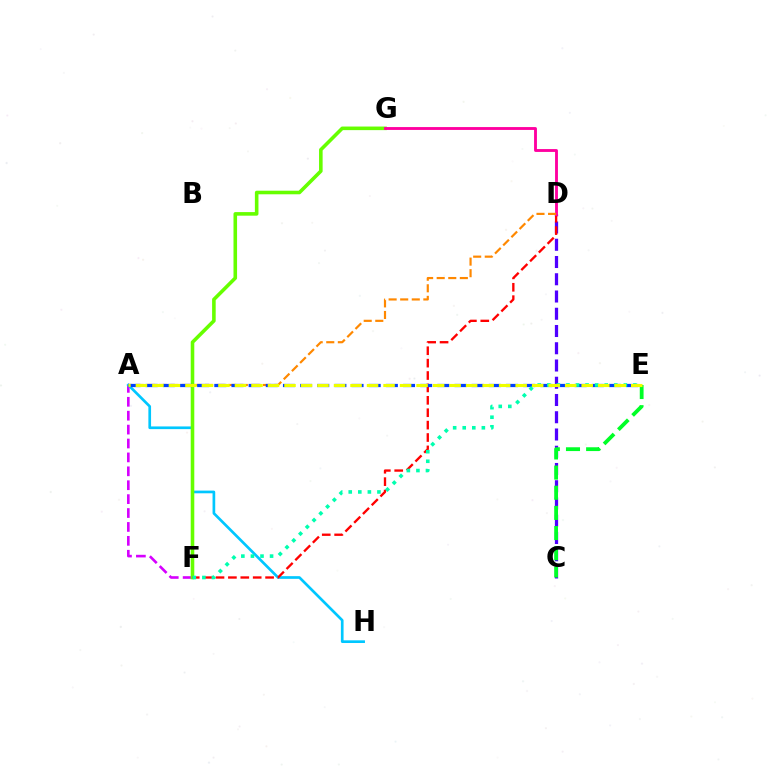{('A', 'F'): [{'color': '#d600ff', 'line_style': 'dashed', 'thickness': 1.89}], ('A', 'H'): [{'color': '#00c7ff', 'line_style': 'solid', 'thickness': 1.93}], ('C', 'D'): [{'color': '#4f00ff', 'line_style': 'dashed', 'thickness': 2.34}], ('F', 'G'): [{'color': '#66ff00', 'line_style': 'solid', 'thickness': 2.58}], ('D', 'F'): [{'color': '#ff0000', 'line_style': 'dashed', 'thickness': 1.68}], ('D', 'G'): [{'color': '#ff00a0', 'line_style': 'solid', 'thickness': 2.06}], ('A', 'D'): [{'color': '#ff8800', 'line_style': 'dashed', 'thickness': 1.57}], ('A', 'E'): [{'color': '#003fff', 'line_style': 'dashed', 'thickness': 2.33}, {'color': '#eeff00', 'line_style': 'dashed', 'thickness': 2.24}], ('C', 'E'): [{'color': '#00ff27', 'line_style': 'dashed', 'thickness': 2.74}], ('E', 'F'): [{'color': '#00ffaf', 'line_style': 'dotted', 'thickness': 2.6}]}